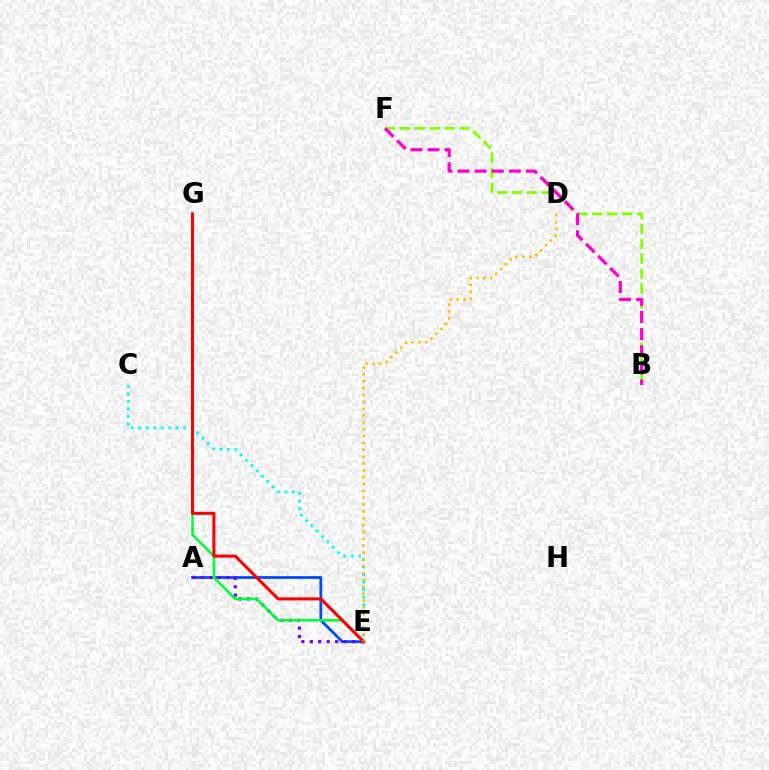{('A', 'E'): [{'color': '#004bff', 'line_style': 'solid', 'thickness': 2.01}, {'color': '#7200ff', 'line_style': 'dotted', 'thickness': 2.3}], ('E', 'G'): [{'color': '#00ff39', 'line_style': 'solid', 'thickness': 1.83}, {'color': '#ff0000', 'line_style': 'solid', 'thickness': 2.19}], ('C', 'E'): [{'color': '#00fff6', 'line_style': 'dotted', 'thickness': 2.04}], ('B', 'F'): [{'color': '#84ff00', 'line_style': 'dashed', 'thickness': 2.02}, {'color': '#ff00cf', 'line_style': 'dashed', 'thickness': 2.33}], ('D', 'E'): [{'color': '#ffbd00', 'line_style': 'dotted', 'thickness': 1.86}]}